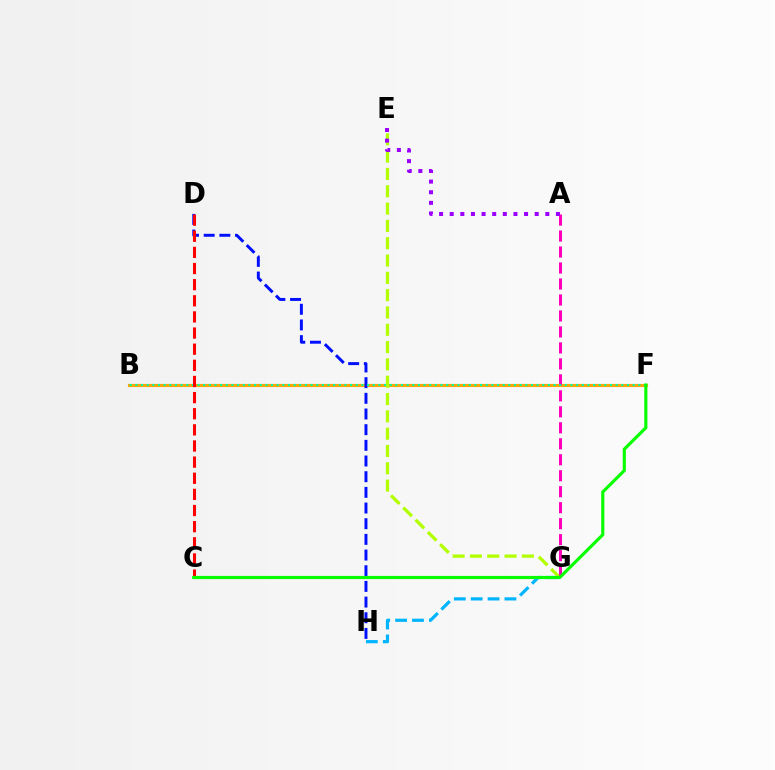{('G', 'H'): [{'color': '#00b5ff', 'line_style': 'dashed', 'thickness': 2.29}], ('B', 'F'): [{'color': '#ffa500', 'line_style': 'solid', 'thickness': 2.25}, {'color': '#00ff9d', 'line_style': 'dotted', 'thickness': 1.54}], ('D', 'H'): [{'color': '#0010ff', 'line_style': 'dashed', 'thickness': 2.13}], ('E', 'G'): [{'color': '#b3ff00', 'line_style': 'dashed', 'thickness': 2.35}], ('A', 'G'): [{'color': '#ff00bd', 'line_style': 'dashed', 'thickness': 2.17}], ('A', 'E'): [{'color': '#9b00ff', 'line_style': 'dotted', 'thickness': 2.89}], ('C', 'D'): [{'color': '#ff0000', 'line_style': 'dashed', 'thickness': 2.19}], ('C', 'F'): [{'color': '#08ff00', 'line_style': 'solid', 'thickness': 2.27}]}